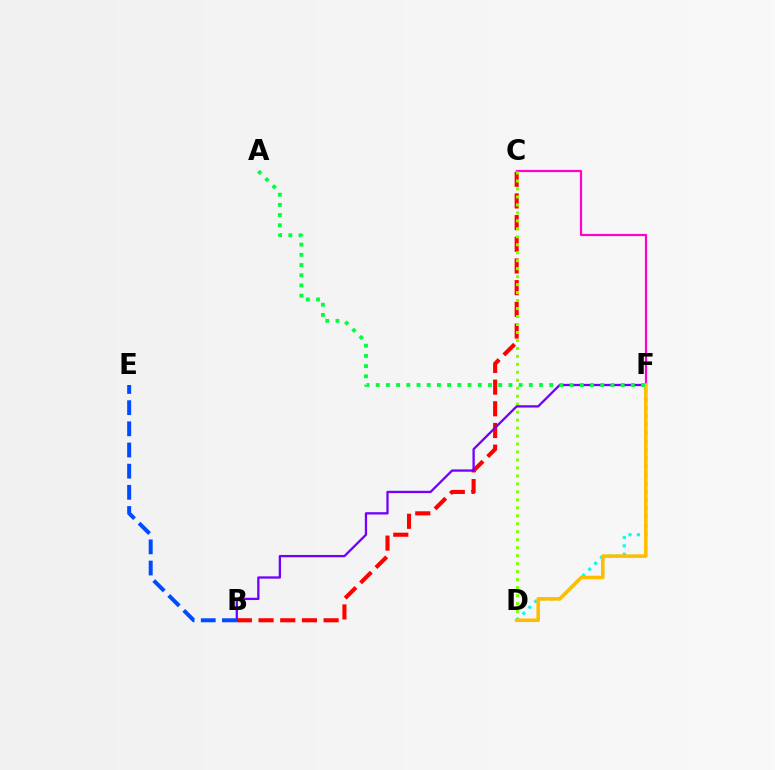{('B', 'C'): [{'color': '#ff0000', 'line_style': 'dashed', 'thickness': 2.95}], ('C', 'F'): [{'color': '#ff00cf', 'line_style': 'solid', 'thickness': 1.58}], ('C', 'D'): [{'color': '#84ff00', 'line_style': 'dotted', 'thickness': 2.17}], ('B', 'F'): [{'color': '#7200ff', 'line_style': 'solid', 'thickness': 1.65}], ('D', 'F'): [{'color': '#00fff6', 'line_style': 'dotted', 'thickness': 2.28}, {'color': '#ffbd00', 'line_style': 'solid', 'thickness': 2.57}], ('B', 'E'): [{'color': '#004bff', 'line_style': 'dashed', 'thickness': 2.88}], ('A', 'F'): [{'color': '#00ff39', 'line_style': 'dotted', 'thickness': 2.77}]}